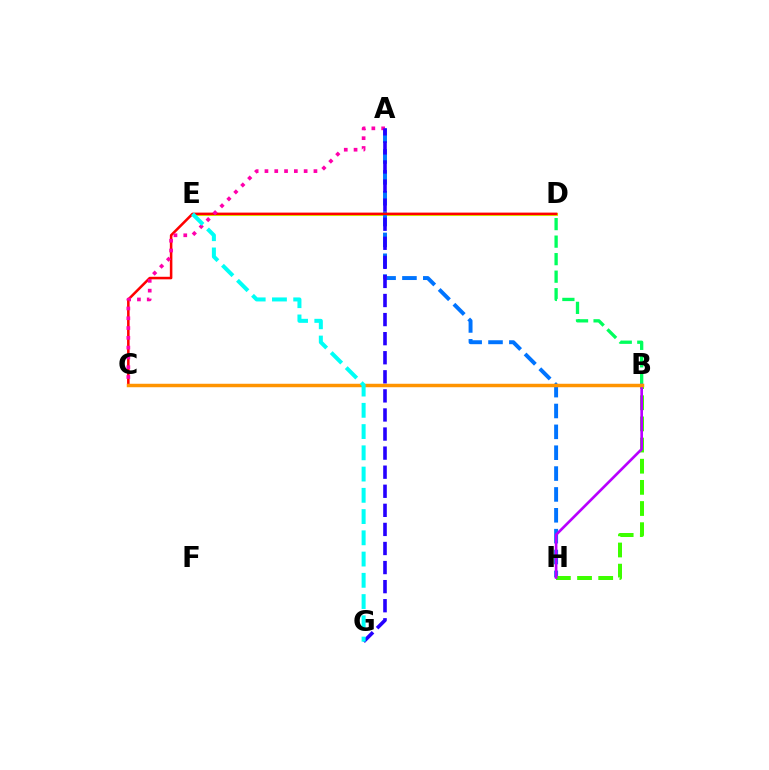{('B', 'D'): [{'color': '#00ff5c', 'line_style': 'dashed', 'thickness': 2.38}], ('D', 'E'): [{'color': '#d1ff00', 'line_style': 'solid', 'thickness': 2.2}], ('A', 'H'): [{'color': '#0074ff', 'line_style': 'dashed', 'thickness': 2.83}], ('B', 'H'): [{'color': '#3dff00', 'line_style': 'dashed', 'thickness': 2.87}, {'color': '#b900ff', 'line_style': 'solid', 'thickness': 1.9}], ('C', 'D'): [{'color': '#ff0000', 'line_style': 'solid', 'thickness': 1.83}], ('B', 'C'): [{'color': '#ff9400', 'line_style': 'solid', 'thickness': 2.5}], ('A', 'C'): [{'color': '#ff00ac', 'line_style': 'dotted', 'thickness': 2.66}], ('A', 'G'): [{'color': '#2500ff', 'line_style': 'dashed', 'thickness': 2.59}], ('E', 'G'): [{'color': '#00fff6', 'line_style': 'dashed', 'thickness': 2.89}]}